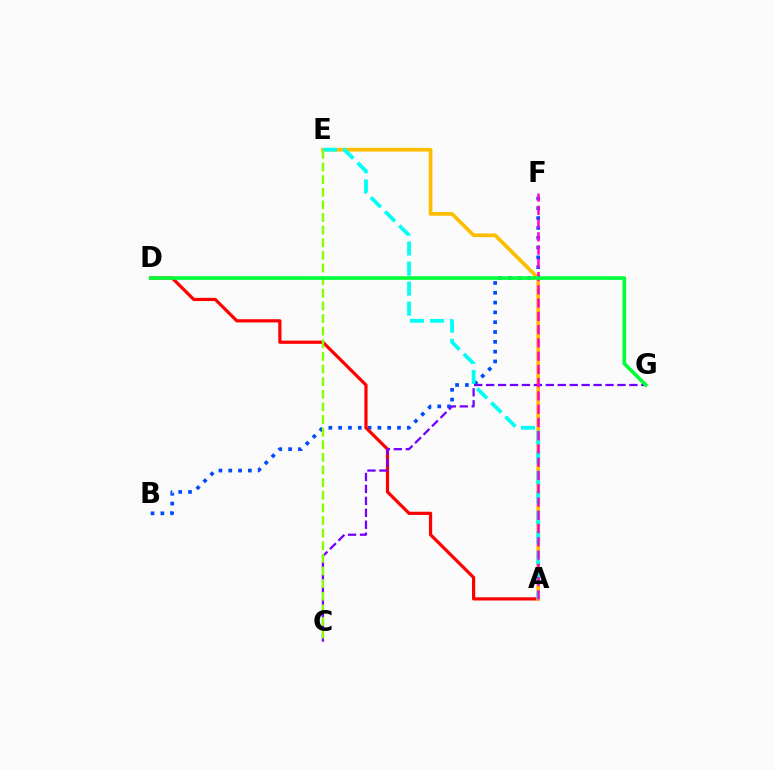{('B', 'F'): [{'color': '#004bff', 'line_style': 'dotted', 'thickness': 2.67}], ('A', 'D'): [{'color': '#ff0000', 'line_style': 'solid', 'thickness': 2.31}], ('A', 'E'): [{'color': '#ffbd00', 'line_style': 'solid', 'thickness': 2.67}, {'color': '#00fff6', 'line_style': 'dashed', 'thickness': 2.72}], ('C', 'G'): [{'color': '#7200ff', 'line_style': 'dashed', 'thickness': 1.62}], ('A', 'F'): [{'color': '#ff00cf', 'line_style': 'dashed', 'thickness': 1.8}], ('C', 'E'): [{'color': '#84ff00', 'line_style': 'dashed', 'thickness': 1.71}], ('D', 'G'): [{'color': '#00ff39', 'line_style': 'solid', 'thickness': 2.59}]}